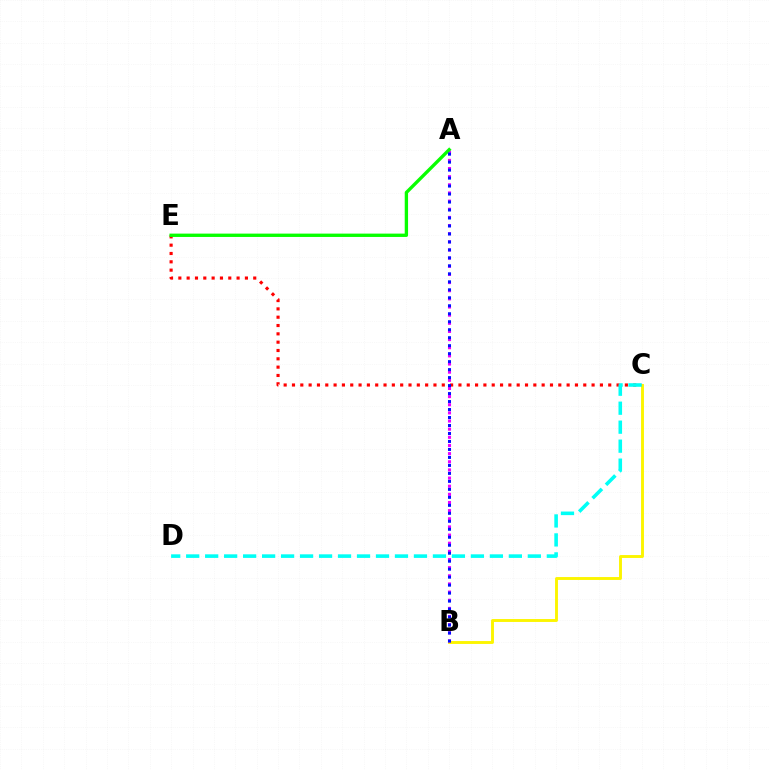{('B', 'C'): [{'color': '#fcf500', 'line_style': 'solid', 'thickness': 2.08}], ('A', 'B'): [{'color': '#ee00ff', 'line_style': 'dotted', 'thickness': 2.21}, {'color': '#0010ff', 'line_style': 'dotted', 'thickness': 2.17}], ('C', 'E'): [{'color': '#ff0000', 'line_style': 'dotted', 'thickness': 2.26}], ('A', 'E'): [{'color': '#08ff00', 'line_style': 'solid', 'thickness': 2.41}], ('C', 'D'): [{'color': '#00fff6', 'line_style': 'dashed', 'thickness': 2.58}]}